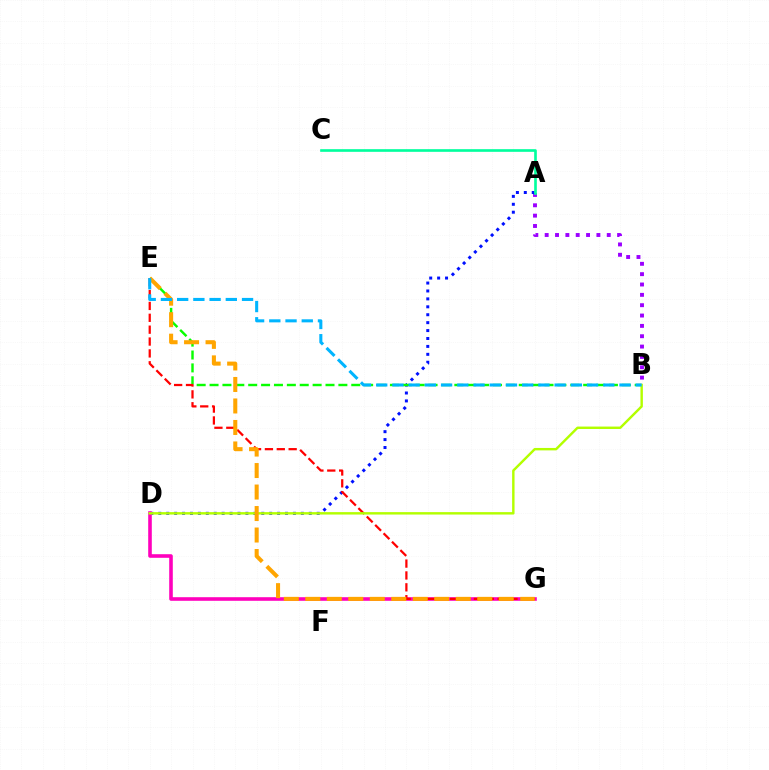{('A', 'B'): [{'color': '#9b00ff', 'line_style': 'dotted', 'thickness': 2.81}], ('A', 'D'): [{'color': '#0010ff', 'line_style': 'dotted', 'thickness': 2.15}], ('A', 'C'): [{'color': '#00ff9d', 'line_style': 'solid', 'thickness': 1.91}], ('B', 'E'): [{'color': '#08ff00', 'line_style': 'dashed', 'thickness': 1.75}, {'color': '#00b5ff', 'line_style': 'dashed', 'thickness': 2.2}], ('D', 'G'): [{'color': '#ff00bd', 'line_style': 'solid', 'thickness': 2.59}], ('E', 'G'): [{'color': '#ff0000', 'line_style': 'dashed', 'thickness': 1.61}, {'color': '#ffa500', 'line_style': 'dashed', 'thickness': 2.92}], ('B', 'D'): [{'color': '#b3ff00', 'line_style': 'solid', 'thickness': 1.75}]}